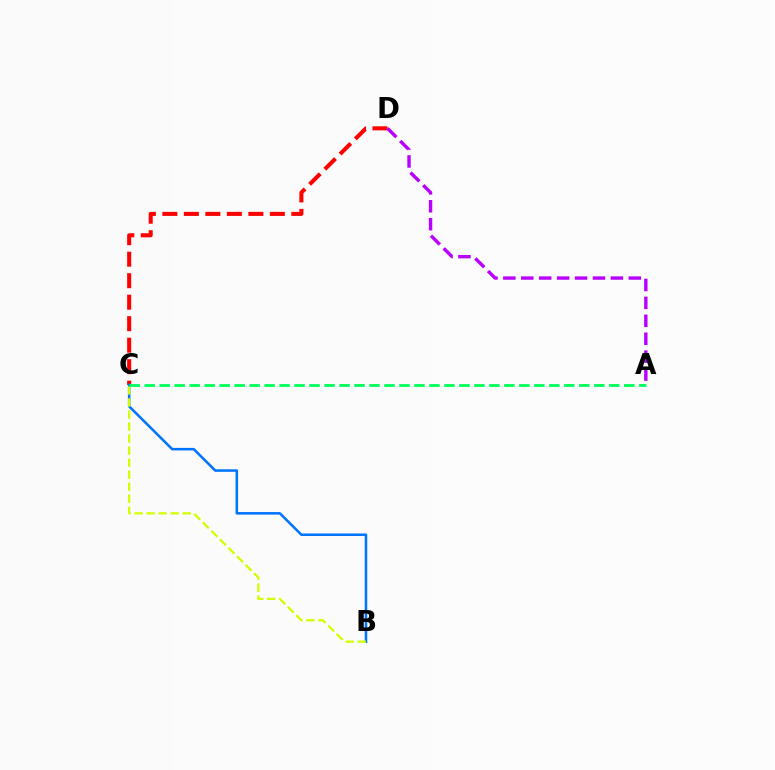{('C', 'D'): [{'color': '#ff0000', 'line_style': 'dashed', 'thickness': 2.92}], ('B', 'C'): [{'color': '#0074ff', 'line_style': 'solid', 'thickness': 1.83}, {'color': '#d1ff00', 'line_style': 'dashed', 'thickness': 1.63}], ('A', 'D'): [{'color': '#b900ff', 'line_style': 'dashed', 'thickness': 2.43}], ('A', 'C'): [{'color': '#00ff5c', 'line_style': 'dashed', 'thickness': 2.04}]}